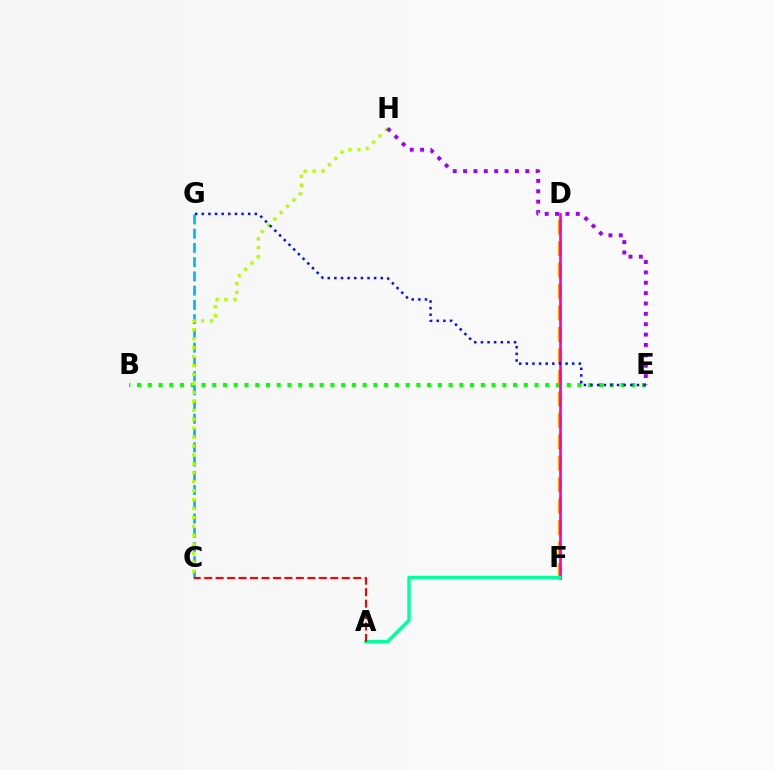{('B', 'E'): [{'color': '#08ff00', 'line_style': 'dotted', 'thickness': 2.92}], ('D', 'F'): [{'color': '#ffa500', 'line_style': 'dashed', 'thickness': 2.92}, {'color': '#ff00bd', 'line_style': 'solid', 'thickness': 1.91}], ('C', 'G'): [{'color': '#00b5ff', 'line_style': 'dashed', 'thickness': 1.93}], ('A', 'F'): [{'color': '#00ff9d', 'line_style': 'solid', 'thickness': 2.44}], ('A', 'C'): [{'color': '#ff0000', 'line_style': 'dashed', 'thickness': 1.56}], ('C', 'H'): [{'color': '#b3ff00', 'line_style': 'dotted', 'thickness': 2.43}], ('E', 'G'): [{'color': '#0010ff', 'line_style': 'dotted', 'thickness': 1.8}], ('E', 'H'): [{'color': '#9b00ff', 'line_style': 'dotted', 'thickness': 2.82}]}